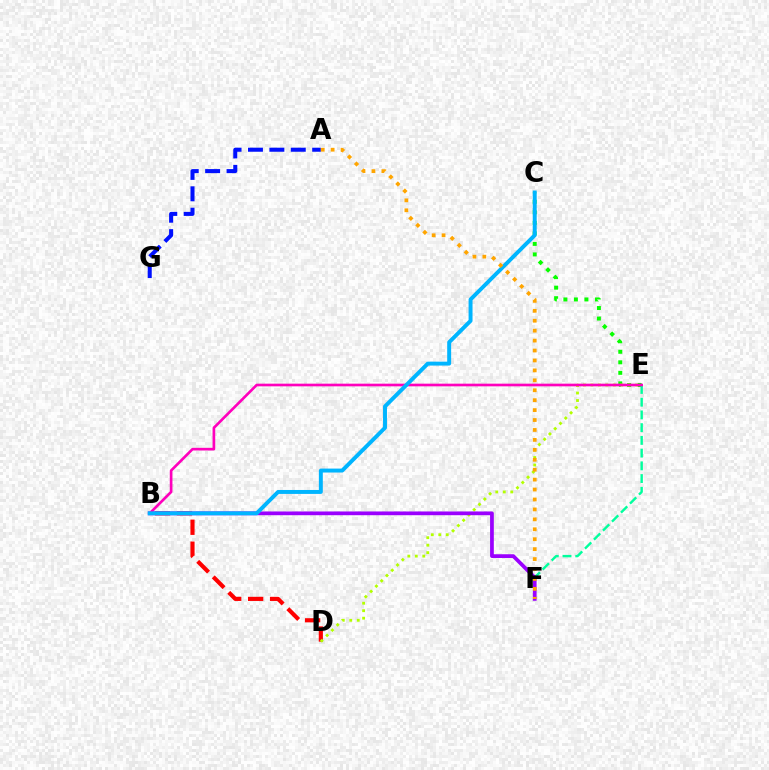{('C', 'E'): [{'color': '#08ff00', 'line_style': 'dotted', 'thickness': 2.86}], ('E', 'F'): [{'color': '#00ff9d', 'line_style': 'dashed', 'thickness': 1.73}], ('B', 'D'): [{'color': '#ff0000', 'line_style': 'dashed', 'thickness': 2.98}], ('D', 'E'): [{'color': '#b3ff00', 'line_style': 'dotted', 'thickness': 2.03}], ('B', 'F'): [{'color': '#9b00ff', 'line_style': 'solid', 'thickness': 2.69}], ('A', 'G'): [{'color': '#0010ff', 'line_style': 'dashed', 'thickness': 2.91}], ('B', 'E'): [{'color': '#ff00bd', 'line_style': 'solid', 'thickness': 1.92}], ('B', 'C'): [{'color': '#00b5ff', 'line_style': 'solid', 'thickness': 2.84}], ('A', 'F'): [{'color': '#ffa500', 'line_style': 'dotted', 'thickness': 2.7}]}